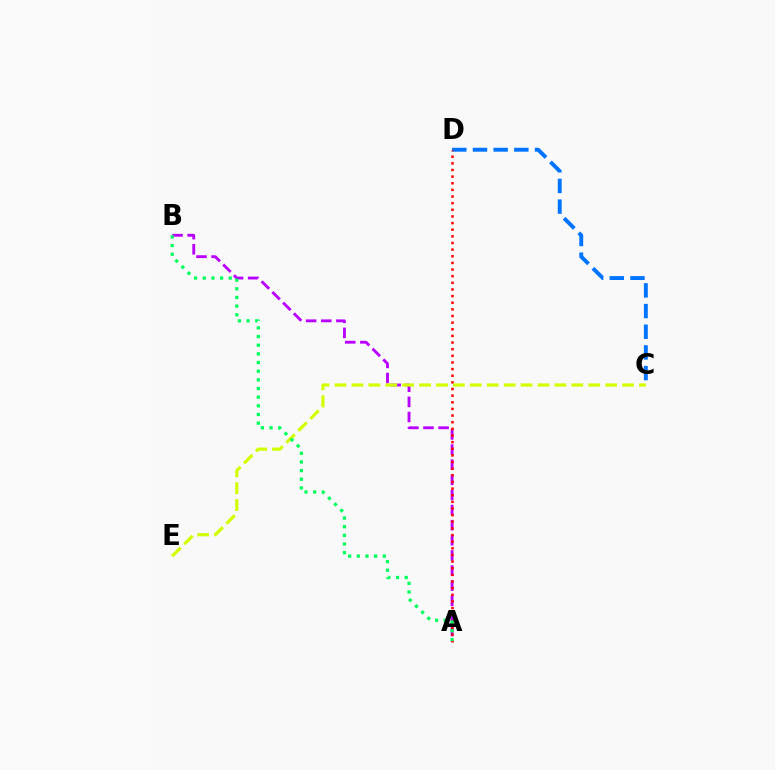{('C', 'D'): [{'color': '#0074ff', 'line_style': 'dashed', 'thickness': 2.81}], ('A', 'B'): [{'color': '#b900ff', 'line_style': 'dashed', 'thickness': 2.05}, {'color': '#00ff5c', 'line_style': 'dotted', 'thickness': 2.35}], ('A', 'D'): [{'color': '#ff0000', 'line_style': 'dotted', 'thickness': 1.8}], ('C', 'E'): [{'color': '#d1ff00', 'line_style': 'dashed', 'thickness': 2.3}]}